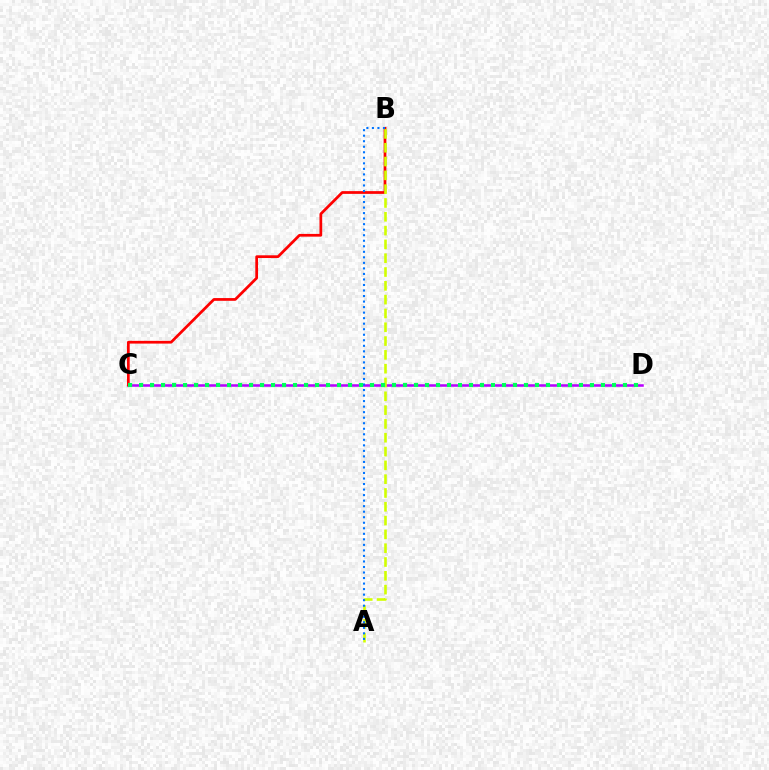{('C', 'D'): [{'color': '#b900ff', 'line_style': 'solid', 'thickness': 1.83}, {'color': '#00ff5c', 'line_style': 'dotted', 'thickness': 2.99}], ('B', 'C'): [{'color': '#ff0000', 'line_style': 'solid', 'thickness': 1.97}], ('A', 'B'): [{'color': '#d1ff00', 'line_style': 'dashed', 'thickness': 1.88}, {'color': '#0074ff', 'line_style': 'dotted', 'thickness': 1.5}]}